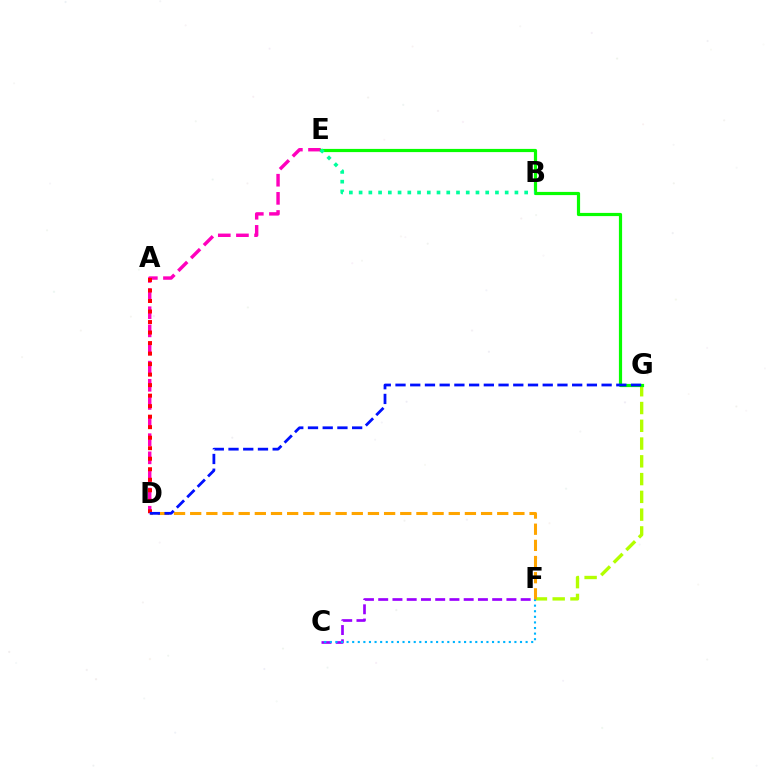{('C', 'F'): [{'color': '#9b00ff', 'line_style': 'dashed', 'thickness': 1.94}, {'color': '#00b5ff', 'line_style': 'dotted', 'thickness': 1.52}], ('F', 'G'): [{'color': '#b3ff00', 'line_style': 'dashed', 'thickness': 2.41}], ('D', 'E'): [{'color': '#ff00bd', 'line_style': 'dashed', 'thickness': 2.46}], ('E', 'G'): [{'color': '#08ff00', 'line_style': 'solid', 'thickness': 2.29}], ('A', 'D'): [{'color': '#ff0000', 'line_style': 'dotted', 'thickness': 2.86}], ('D', 'F'): [{'color': '#ffa500', 'line_style': 'dashed', 'thickness': 2.2}], ('D', 'G'): [{'color': '#0010ff', 'line_style': 'dashed', 'thickness': 2.0}], ('B', 'E'): [{'color': '#00ff9d', 'line_style': 'dotted', 'thickness': 2.65}]}